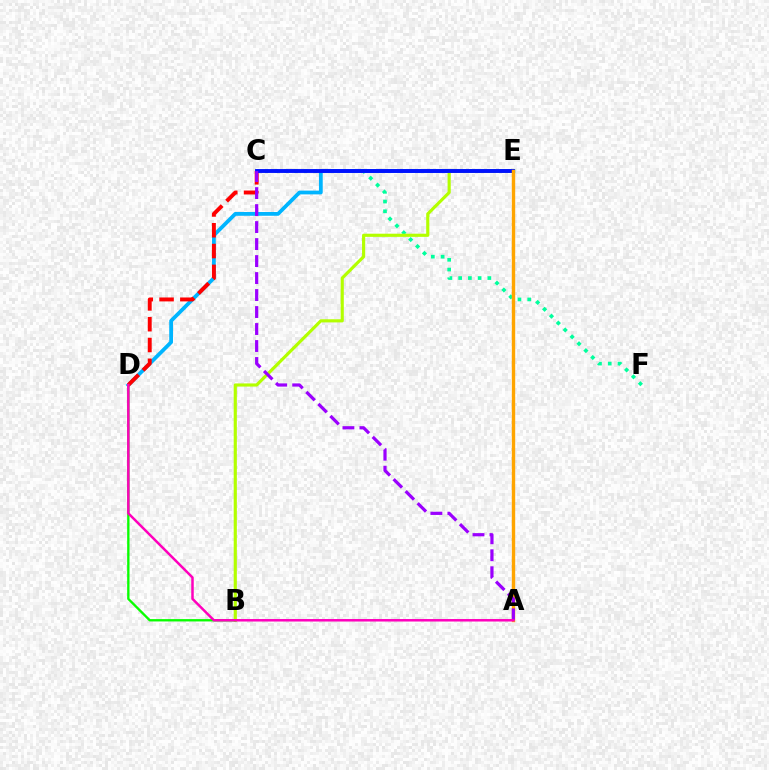{('C', 'F'): [{'color': '#00ff9d', 'line_style': 'dotted', 'thickness': 2.65}], ('D', 'E'): [{'color': '#00b5ff', 'line_style': 'solid', 'thickness': 2.72}], ('B', 'E'): [{'color': '#b3ff00', 'line_style': 'solid', 'thickness': 2.27}], ('B', 'D'): [{'color': '#08ff00', 'line_style': 'solid', 'thickness': 1.69}], ('C', 'D'): [{'color': '#ff0000', 'line_style': 'dashed', 'thickness': 2.83}], ('C', 'E'): [{'color': '#0010ff', 'line_style': 'solid', 'thickness': 2.79}], ('A', 'E'): [{'color': '#ffa500', 'line_style': 'solid', 'thickness': 2.44}], ('A', 'C'): [{'color': '#9b00ff', 'line_style': 'dashed', 'thickness': 2.31}], ('A', 'D'): [{'color': '#ff00bd', 'line_style': 'solid', 'thickness': 1.79}]}